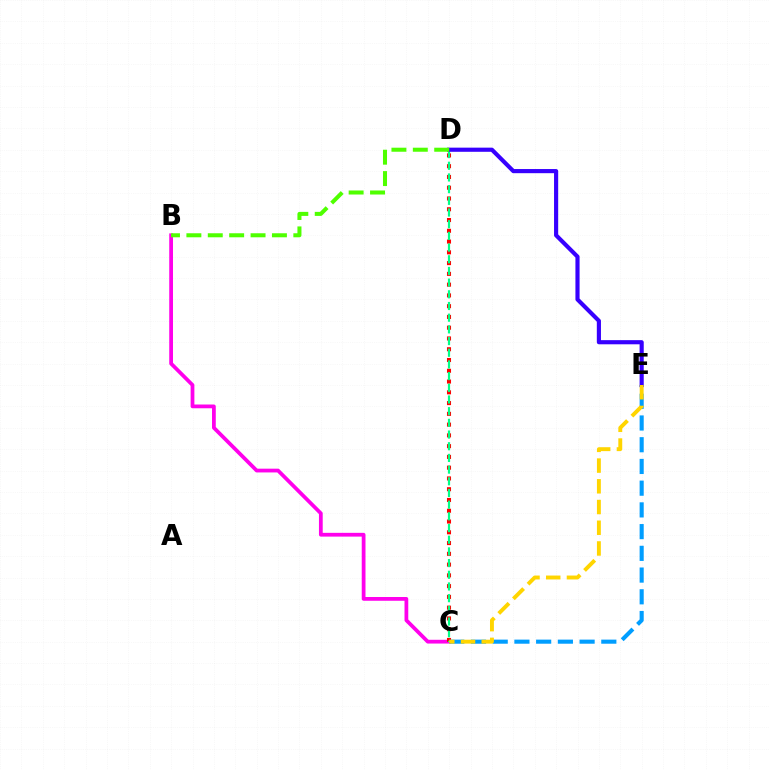{('B', 'C'): [{'color': '#ff00ed', 'line_style': 'solid', 'thickness': 2.71}], ('C', 'D'): [{'color': '#ff0000', 'line_style': 'dotted', 'thickness': 2.93}, {'color': '#00ff86', 'line_style': 'dashed', 'thickness': 1.59}], ('C', 'E'): [{'color': '#009eff', 'line_style': 'dashed', 'thickness': 2.95}, {'color': '#ffd500', 'line_style': 'dashed', 'thickness': 2.81}], ('D', 'E'): [{'color': '#3700ff', 'line_style': 'solid', 'thickness': 2.99}], ('B', 'D'): [{'color': '#4fff00', 'line_style': 'dashed', 'thickness': 2.91}]}